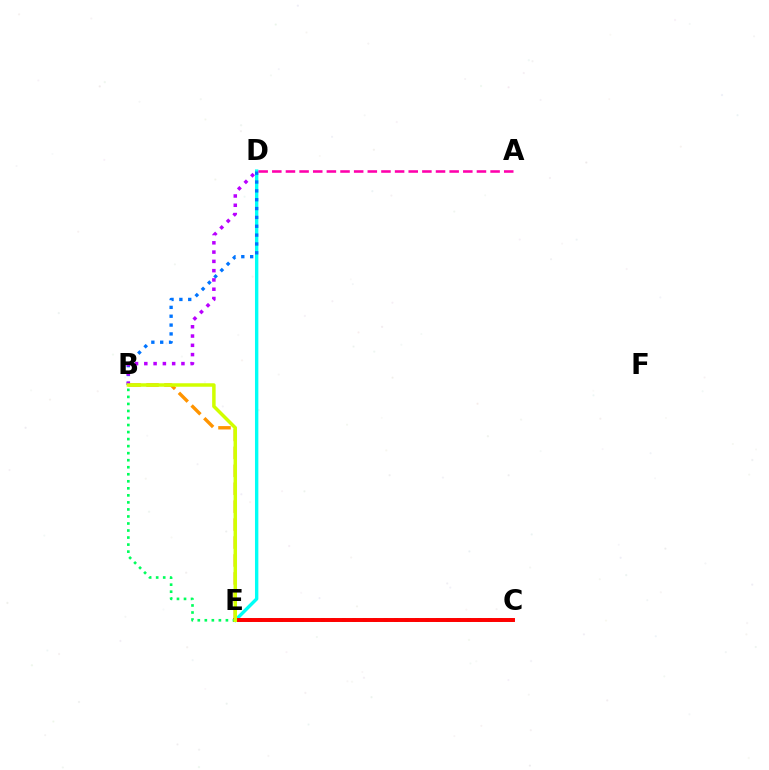{('D', 'E'): [{'color': '#00fff6', 'line_style': 'solid', 'thickness': 2.44}], ('B', 'E'): [{'color': '#ff9400', 'line_style': 'dashed', 'thickness': 2.44}, {'color': '#00ff5c', 'line_style': 'dotted', 'thickness': 1.91}, {'color': '#d1ff00', 'line_style': 'solid', 'thickness': 2.51}], ('C', 'E'): [{'color': '#3dff00', 'line_style': 'dotted', 'thickness': 2.84}, {'color': '#2500ff', 'line_style': 'solid', 'thickness': 1.64}, {'color': '#ff0000', 'line_style': 'solid', 'thickness': 2.84}], ('B', 'D'): [{'color': '#0074ff', 'line_style': 'dotted', 'thickness': 2.4}, {'color': '#b900ff', 'line_style': 'dotted', 'thickness': 2.52}], ('A', 'D'): [{'color': '#ff00ac', 'line_style': 'dashed', 'thickness': 1.85}]}